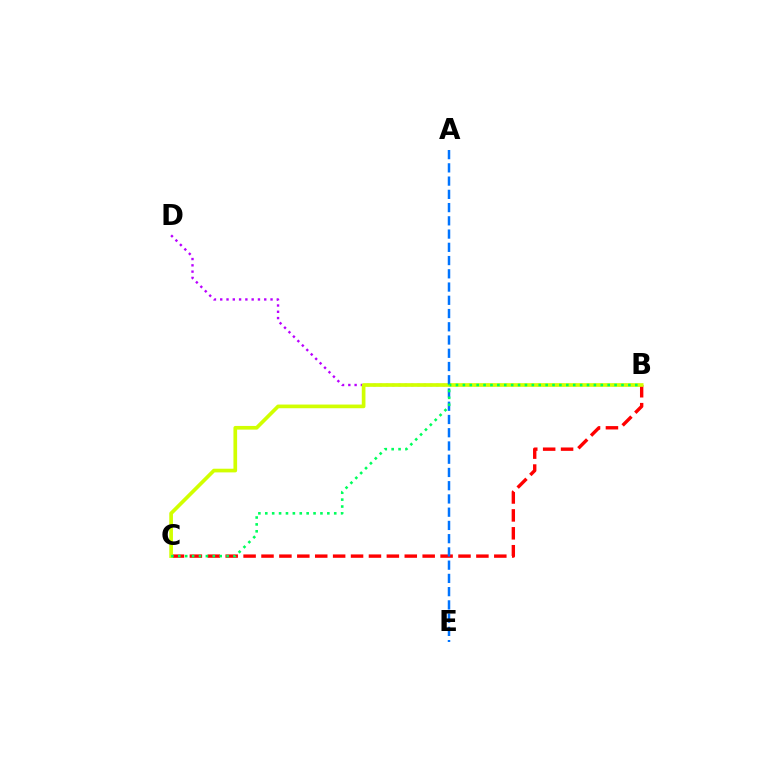{('B', 'D'): [{'color': '#b900ff', 'line_style': 'dotted', 'thickness': 1.71}], ('B', 'C'): [{'color': '#ff0000', 'line_style': 'dashed', 'thickness': 2.43}, {'color': '#d1ff00', 'line_style': 'solid', 'thickness': 2.65}, {'color': '#00ff5c', 'line_style': 'dotted', 'thickness': 1.87}], ('A', 'E'): [{'color': '#0074ff', 'line_style': 'dashed', 'thickness': 1.8}]}